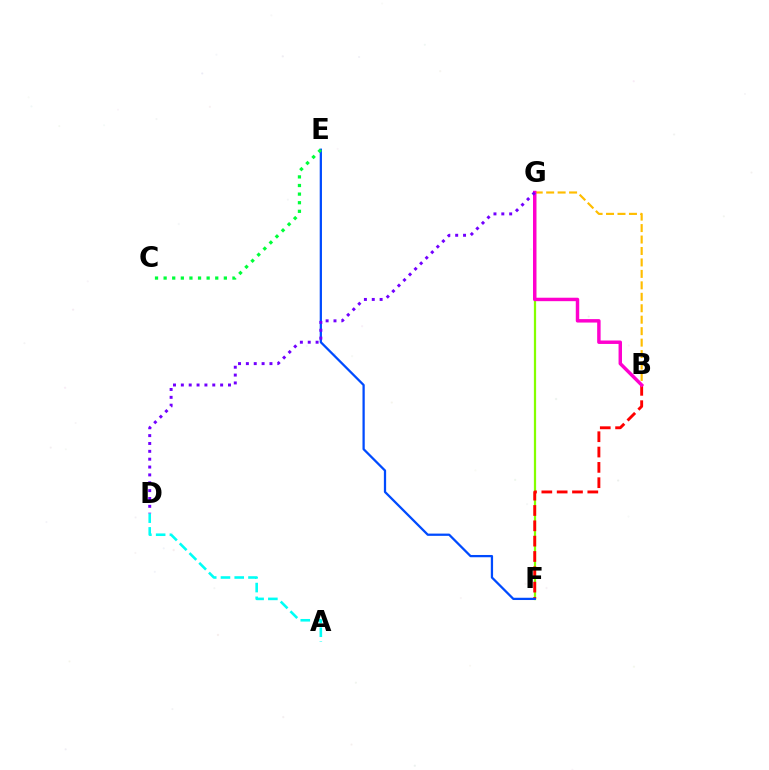{('F', 'G'): [{'color': '#84ff00', 'line_style': 'solid', 'thickness': 1.61}], ('B', 'F'): [{'color': '#ff0000', 'line_style': 'dashed', 'thickness': 2.08}], ('E', 'F'): [{'color': '#004bff', 'line_style': 'solid', 'thickness': 1.63}], ('B', 'G'): [{'color': '#ffbd00', 'line_style': 'dashed', 'thickness': 1.56}, {'color': '#ff00cf', 'line_style': 'solid', 'thickness': 2.48}], ('C', 'E'): [{'color': '#00ff39', 'line_style': 'dotted', 'thickness': 2.34}], ('A', 'D'): [{'color': '#00fff6', 'line_style': 'dashed', 'thickness': 1.87}], ('D', 'G'): [{'color': '#7200ff', 'line_style': 'dotted', 'thickness': 2.13}]}